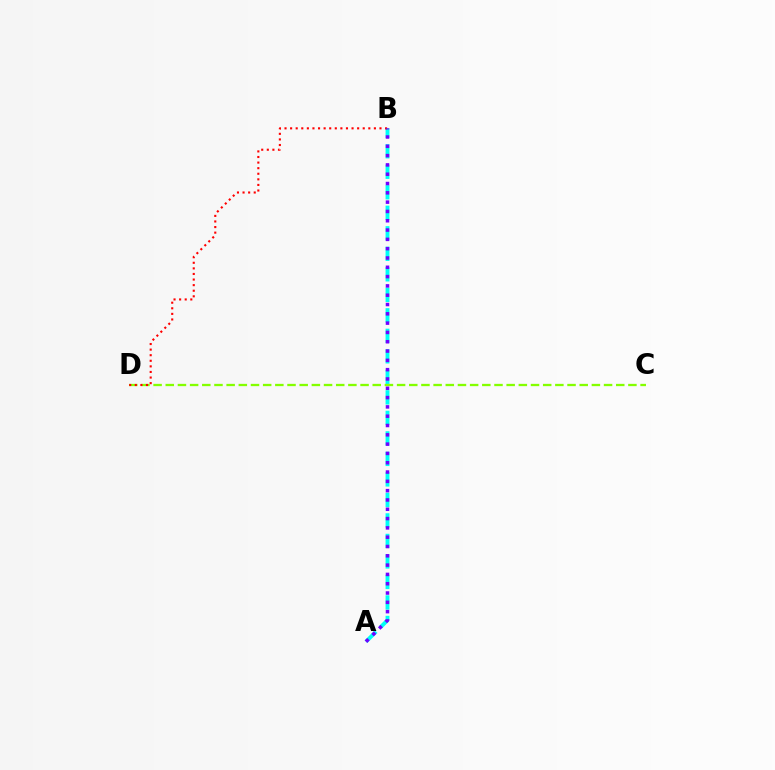{('A', 'B'): [{'color': '#00fff6', 'line_style': 'dashed', 'thickness': 2.79}, {'color': '#7200ff', 'line_style': 'dotted', 'thickness': 2.53}], ('C', 'D'): [{'color': '#84ff00', 'line_style': 'dashed', 'thickness': 1.65}], ('B', 'D'): [{'color': '#ff0000', 'line_style': 'dotted', 'thickness': 1.52}]}